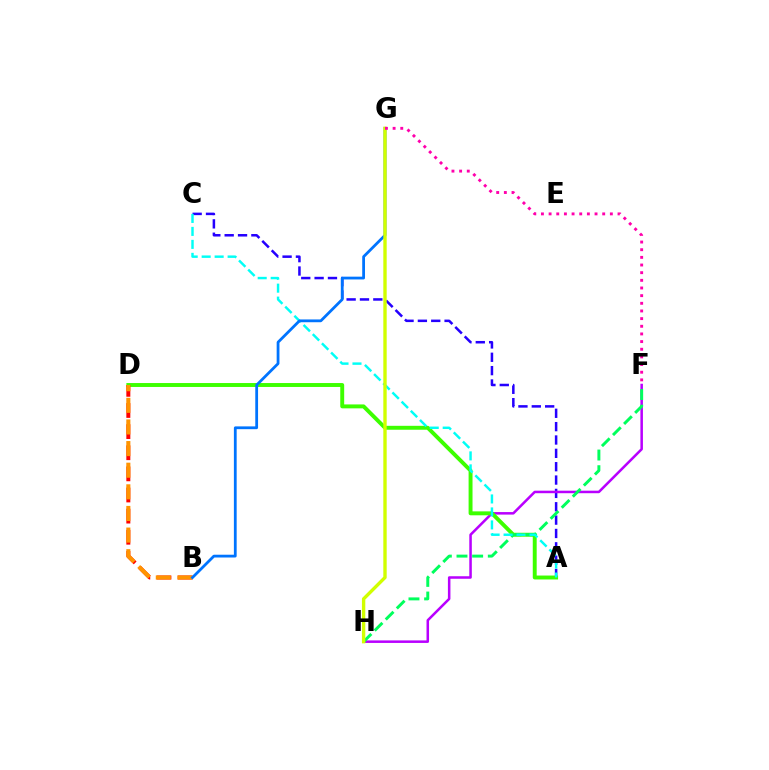{('A', 'C'): [{'color': '#2500ff', 'line_style': 'dashed', 'thickness': 1.81}, {'color': '#00fff6', 'line_style': 'dashed', 'thickness': 1.76}], ('F', 'H'): [{'color': '#b900ff', 'line_style': 'solid', 'thickness': 1.82}, {'color': '#00ff5c', 'line_style': 'dashed', 'thickness': 2.13}], ('A', 'D'): [{'color': '#3dff00', 'line_style': 'solid', 'thickness': 2.83}], ('B', 'D'): [{'color': '#ff0000', 'line_style': 'dashed', 'thickness': 2.87}, {'color': '#ff9400', 'line_style': 'dashed', 'thickness': 2.94}], ('B', 'G'): [{'color': '#0074ff', 'line_style': 'solid', 'thickness': 2.0}], ('G', 'H'): [{'color': '#d1ff00', 'line_style': 'solid', 'thickness': 2.43}], ('F', 'G'): [{'color': '#ff00ac', 'line_style': 'dotted', 'thickness': 2.08}]}